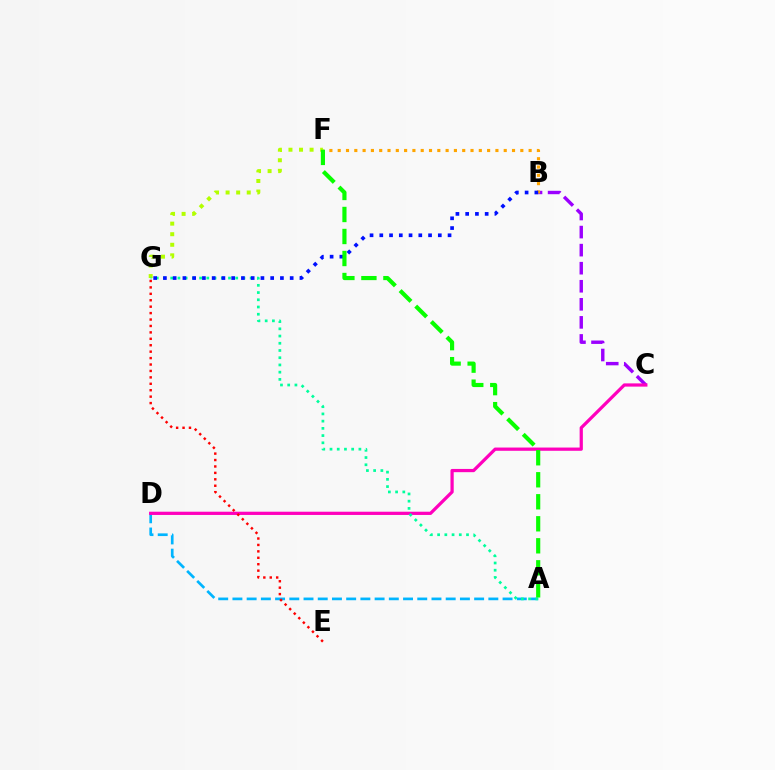{('B', 'C'): [{'color': '#9b00ff', 'line_style': 'dashed', 'thickness': 2.45}], ('A', 'D'): [{'color': '#00b5ff', 'line_style': 'dashed', 'thickness': 1.93}], ('C', 'D'): [{'color': '#ff00bd', 'line_style': 'solid', 'thickness': 2.33}], ('F', 'G'): [{'color': '#b3ff00', 'line_style': 'dotted', 'thickness': 2.87}], ('A', 'G'): [{'color': '#00ff9d', 'line_style': 'dotted', 'thickness': 1.96}], ('B', 'F'): [{'color': '#ffa500', 'line_style': 'dotted', 'thickness': 2.26}], ('B', 'G'): [{'color': '#0010ff', 'line_style': 'dotted', 'thickness': 2.65}], ('A', 'F'): [{'color': '#08ff00', 'line_style': 'dashed', 'thickness': 2.99}], ('E', 'G'): [{'color': '#ff0000', 'line_style': 'dotted', 'thickness': 1.75}]}